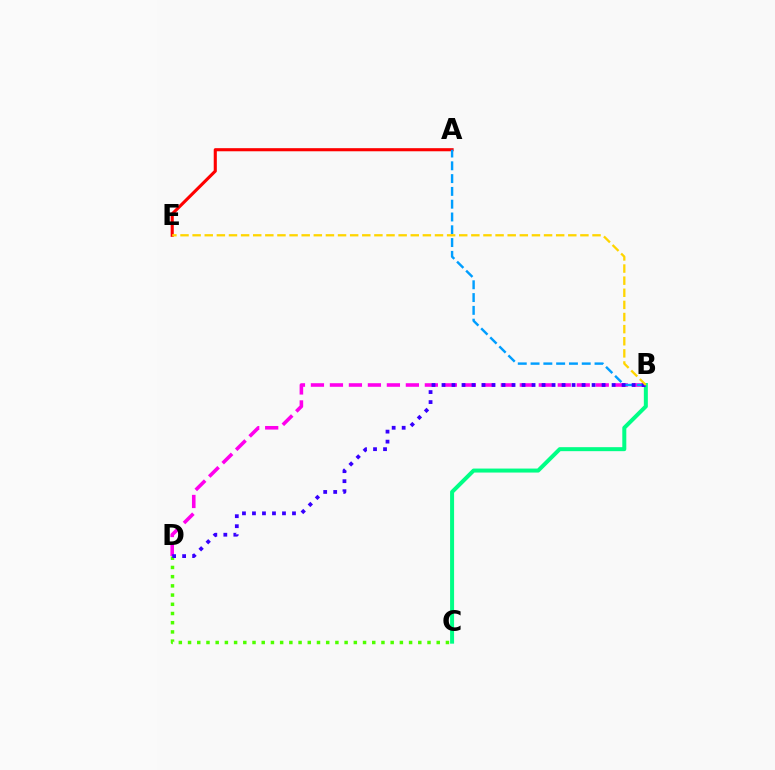{('B', 'C'): [{'color': '#00ff86', 'line_style': 'solid', 'thickness': 2.88}], ('B', 'D'): [{'color': '#ff00ed', 'line_style': 'dashed', 'thickness': 2.58}, {'color': '#3700ff', 'line_style': 'dotted', 'thickness': 2.72}], ('A', 'E'): [{'color': '#ff0000', 'line_style': 'solid', 'thickness': 2.23}], ('C', 'D'): [{'color': '#4fff00', 'line_style': 'dotted', 'thickness': 2.5}], ('A', 'B'): [{'color': '#009eff', 'line_style': 'dashed', 'thickness': 1.74}], ('B', 'E'): [{'color': '#ffd500', 'line_style': 'dashed', 'thickness': 1.65}]}